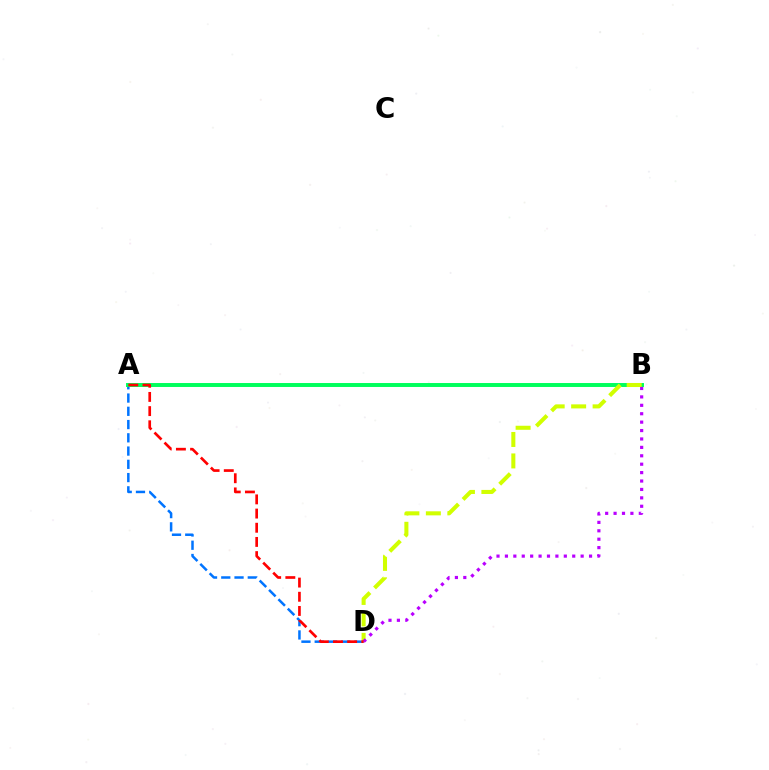{('A', 'D'): [{'color': '#0074ff', 'line_style': 'dashed', 'thickness': 1.8}, {'color': '#ff0000', 'line_style': 'dashed', 'thickness': 1.93}], ('A', 'B'): [{'color': '#00ff5c', 'line_style': 'solid', 'thickness': 2.84}], ('B', 'D'): [{'color': '#d1ff00', 'line_style': 'dashed', 'thickness': 2.92}, {'color': '#b900ff', 'line_style': 'dotted', 'thickness': 2.29}]}